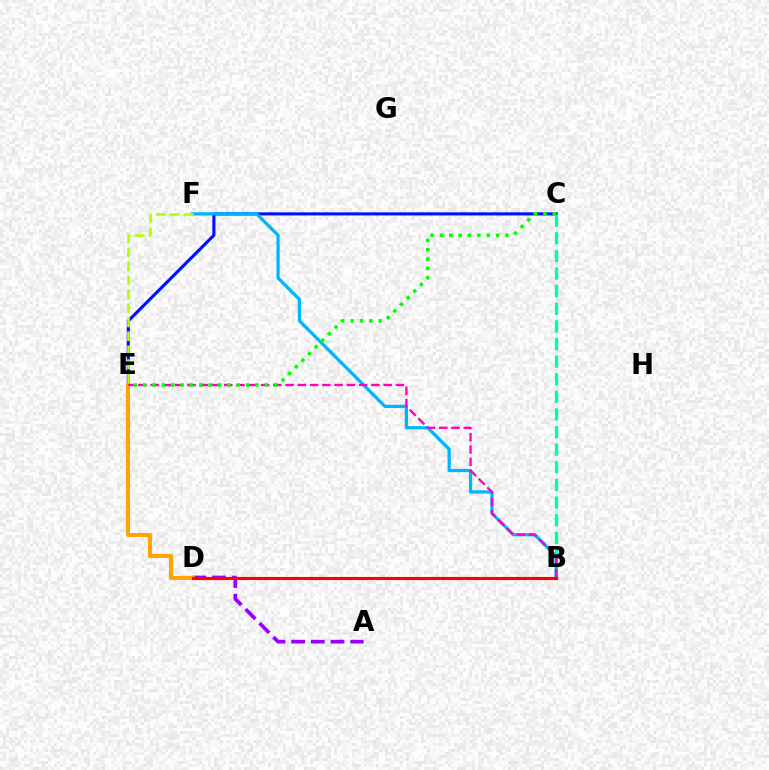{('A', 'D'): [{'color': '#9b00ff', 'line_style': 'dashed', 'thickness': 2.68}], ('C', 'E'): [{'color': '#0010ff', 'line_style': 'solid', 'thickness': 2.23}, {'color': '#08ff00', 'line_style': 'dotted', 'thickness': 2.54}], ('B', 'C'): [{'color': '#00ff9d', 'line_style': 'dashed', 'thickness': 2.39}], ('B', 'F'): [{'color': '#00b5ff', 'line_style': 'solid', 'thickness': 2.34}], ('D', 'E'): [{'color': '#ffa500', 'line_style': 'solid', 'thickness': 2.88}], ('E', 'F'): [{'color': '#b3ff00', 'line_style': 'dashed', 'thickness': 1.9}], ('B', 'E'): [{'color': '#ff00bd', 'line_style': 'dashed', 'thickness': 1.67}], ('B', 'D'): [{'color': '#ff0000', 'line_style': 'solid', 'thickness': 2.24}]}